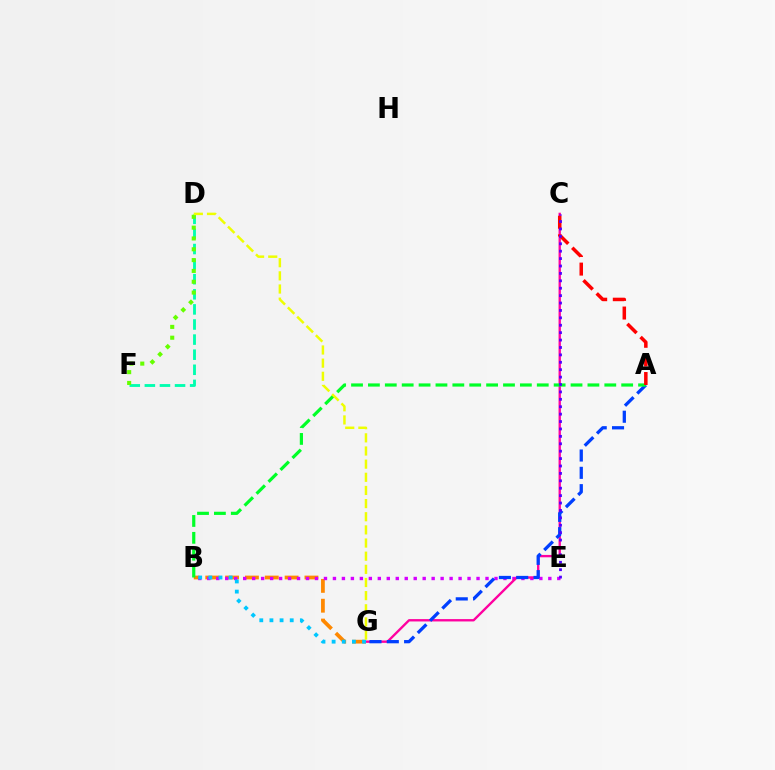{('B', 'G'): [{'color': '#ff8800', 'line_style': 'dashed', 'thickness': 2.7}, {'color': '#00c7ff', 'line_style': 'dotted', 'thickness': 2.76}], ('B', 'E'): [{'color': '#d600ff', 'line_style': 'dotted', 'thickness': 2.44}], ('C', 'G'): [{'color': '#ff00a0', 'line_style': 'solid', 'thickness': 1.69}], ('D', 'F'): [{'color': '#00ffaf', 'line_style': 'dashed', 'thickness': 2.05}, {'color': '#66ff00', 'line_style': 'dotted', 'thickness': 2.94}], ('A', 'G'): [{'color': '#003fff', 'line_style': 'dashed', 'thickness': 2.35}], ('A', 'B'): [{'color': '#00ff27', 'line_style': 'dashed', 'thickness': 2.29}], ('A', 'C'): [{'color': '#ff0000', 'line_style': 'dashed', 'thickness': 2.53}], ('C', 'E'): [{'color': '#4f00ff', 'line_style': 'dotted', 'thickness': 2.01}], ('D', 'G'): [{'color': '#eeff00', 'line_style': 'dashed', 'thickness': 1.79}]}